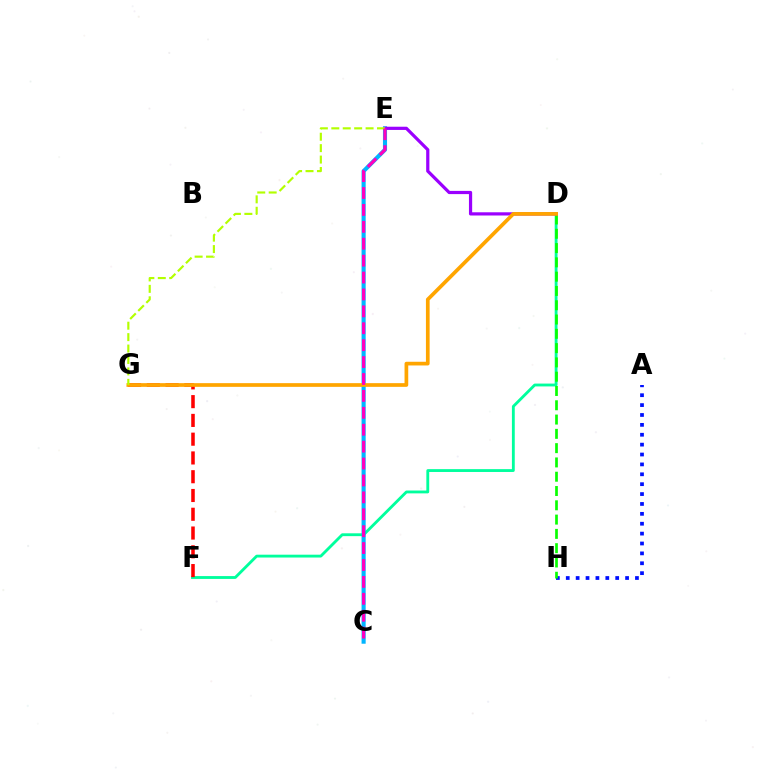{('D', 'F'): [{'color': '#00ff9d', 'line_style': 'solid', 'thickness': 2.05}], ('C', 'E'): [{'color': '#00b5ff', 'line_style': 'solid', 'thickness': 2.96}, {'color': '#ff00bd', 'line_style': 'dashed', 'thickness': 2.3}], ('F', 'G'): [{'color': '#ff0000', 'line_style': 'dashed', 'thickness': 2.55}], ('A', 'H'): [{'color': '#0010ff', 'line_style': 'dotted', 'thickness': 2.69}], ('D', 'H'): [{'color': '#08ff00', 'line_style': 'dashed', 'thickness': 1.94}], ('D', 'E'): [{'color': '#9b00ff', 'line_style': 'solid', 'thickness': 2.31}], ('D', 'G'): [{'color': '#ffa500', 'line_style': 'solid', 'thickness': 2.66}], ('E', 'G'): [{'color': '#b3ff00', 'line_style': 'dashed', 'thickness': 1.55}]}